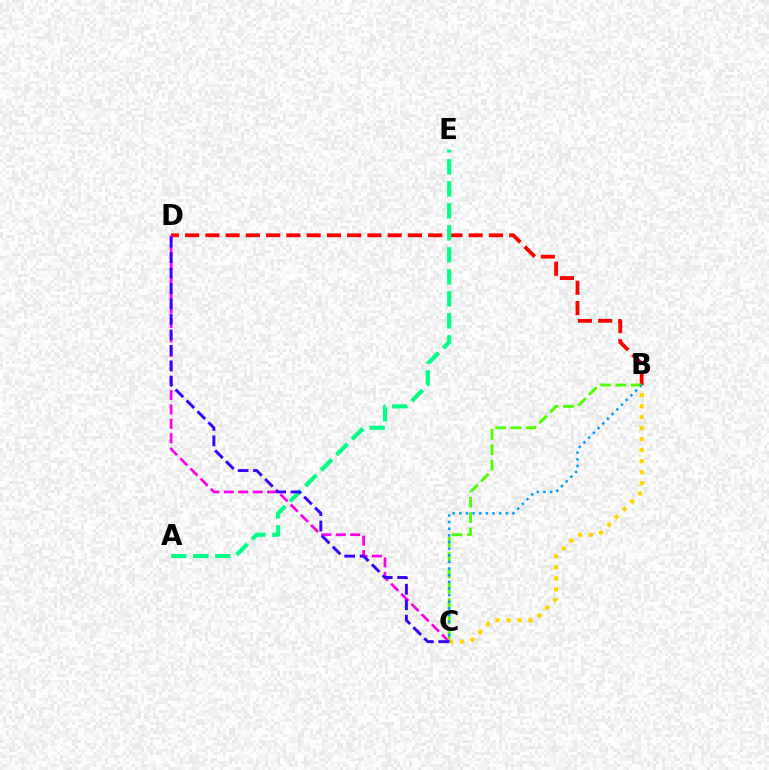{('B', 'D'): [{'color': '#ff0000', 'line_style': 'dashed', 'thickness': 2.75}], ('C', 'D'): [{'color': '#ff00ed', 'line_style': 'dashed', 'thickness': 1.96}, {'color': '#3700ff', 'line_style': 'dashed', 'thickness': 2.1}], ('B', 'C'): [{'color': '#4fff00', 'line_style': 'dashed', 'thickness': 2.08}, {'color': '#ffd500', 'line_style': 'dotted', 'thickness': 2.99}, {'color': '#009eff', 'line_style': 'dotted', 'thickness': 1.8}], ('A', 'E'): [{'color': '#00ff86', 'line_style': 'dashed', 'thickness': 2.99}]}